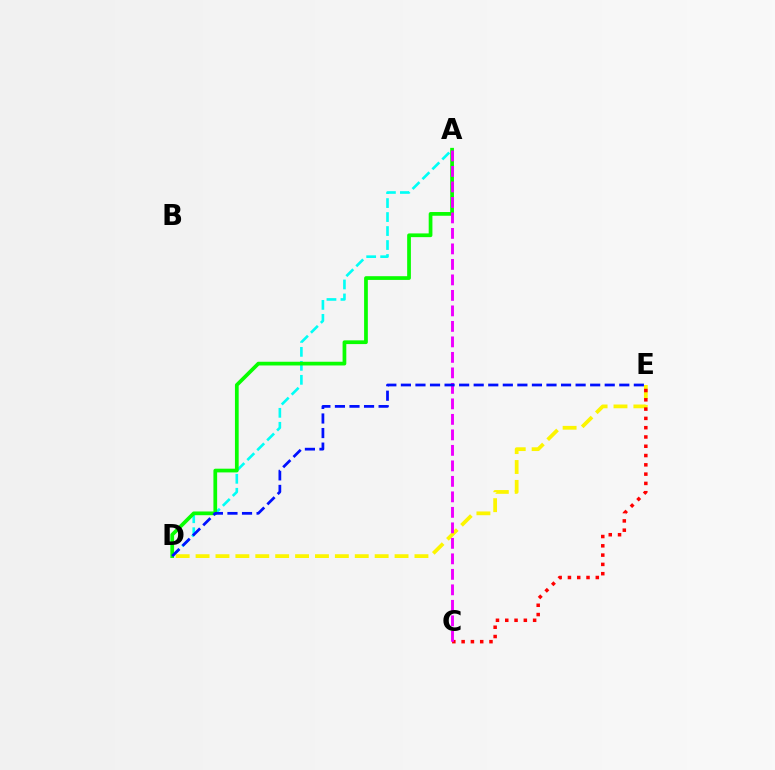{('A', 'D'): [{'color': '#00fff6', 'line_style': 'dashed', 'thickness': 1.9}, {'color': '#08ff00', 'line_style': 'solid', 'thickness': 2.68}], ('D', 'E'): [{'color': '#fcf500', 'line_style': 'dashed', 'thickness': 2.7}, {'color': '#0010ff', 'line_style': 'dashed', 'thickness': 1.98}], ('C', 'E'): [{'color': '#ff0000', 'line_style': 'dotted', 'thickness': 2.52}], ('A', 'C'): [{'color': '#ee00ff', 'line_style': 'dashed', 'thickness': 2.11}]}